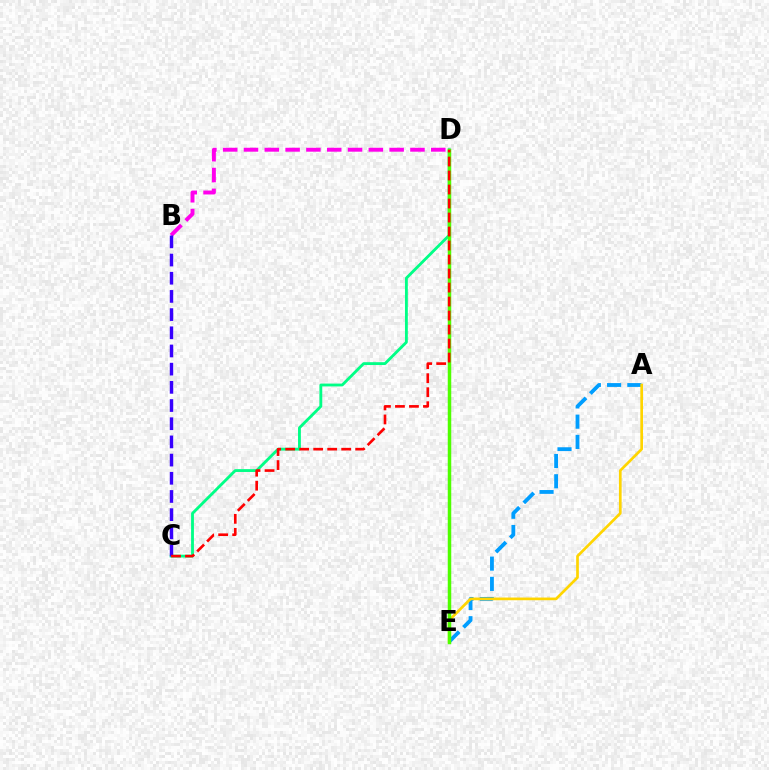{('C', 'D'): [{'color': '#00ff86', 'line_style': 'solid', 'thickness': 2.04}, {'color': '#ff0000', 'line_style': 'dashed', 'thickness': 1.9}], ('B', 'D'): [{'color': '#ff00ed', 'line_style': 'dashed', 'thickness': 2.83}], ('A', 'E'): [{'color': '#009eff', 'line_style': 'dashed', 'thickness': 2.75}, {'color': '#ffd500', 'line_style': 'solid', 'thickness': 1.94}], ('D', 'E'): [{'color': '#4fff00', 'line_style': 'solid', 'thickness': 2.52}], ('B', 'C'): [{'color': '#3700ff', 'line_style': 'dashed', 'thickness': 2.47}]}